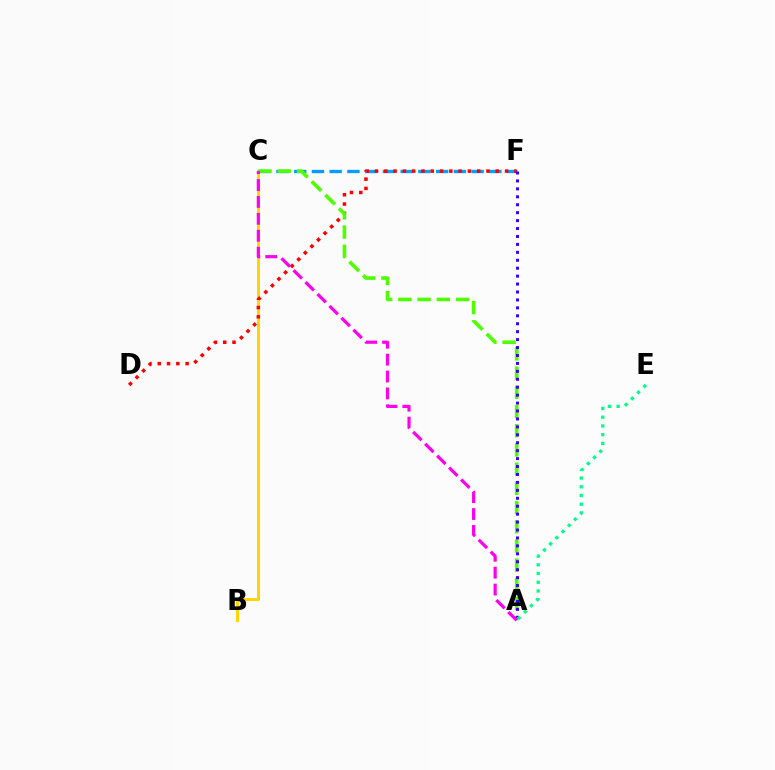{('B', 'C'): [{'color': '#ffd500', 'line_style': 'solid', 'thickness': 2.16}], ('C', 'F'): [{'color': '#009eff', 'line_style': 'dashed', 'thickness': 2.41}], ('D', 'F'): [{'color': '#ff0000', 'line_style': 'dotted', 'thickness': 2.52}], ('A', 'C'): [{'color': '#4fff00', 'line_style': 'dashed', 'thickness': 2.61}, {'color': '#ff00ed', 'line_style': 'dashed', 'thickness': 2.3}], ('A', 'F'): [{'color': '#3700ff', 'line_style': 'dotted', 'thickness': 2.16}], ('A', 'E'): [{'color': '#00ff86', 'line_style': 'dotted', 'thickness': 2.37}]}